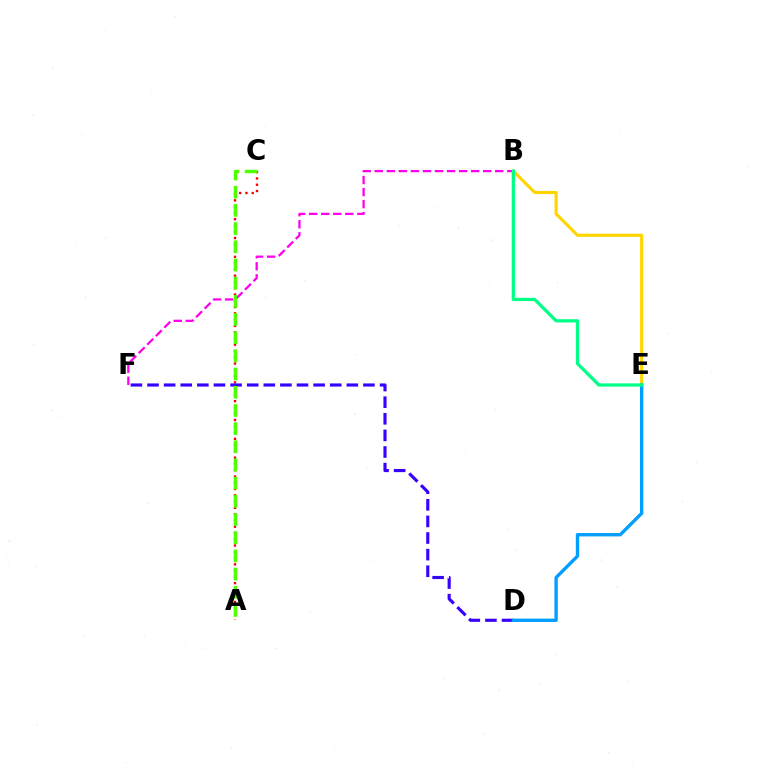{('A', 'C'): [{'color': '#ff0000', 'line_style': 'dotted', 'thickness': 1.7}, {'color': '#4fff00', 'line_style': 'dashed', 'thickness': 2.47}], ('B', 'E'): [{'color': '#ffd500', 'line_style': 'solid', 'thickness': 2.24}, {'color': '#00ff86', 'line_style': 'solid', 'thickness': 2.34}], ('D', 'F'): [{'color': '#3700ff', 'line_style': 'dashed', 'thickness': 2.26}], ('B', 'F'): [{'color': '#ff00ed', 'line_style': 'dashed', 'thickness': 1.64}], ('D', 'E'): [{'color': '#009eff', 'line_style': 'solid', 'thickness': 2.41}]}